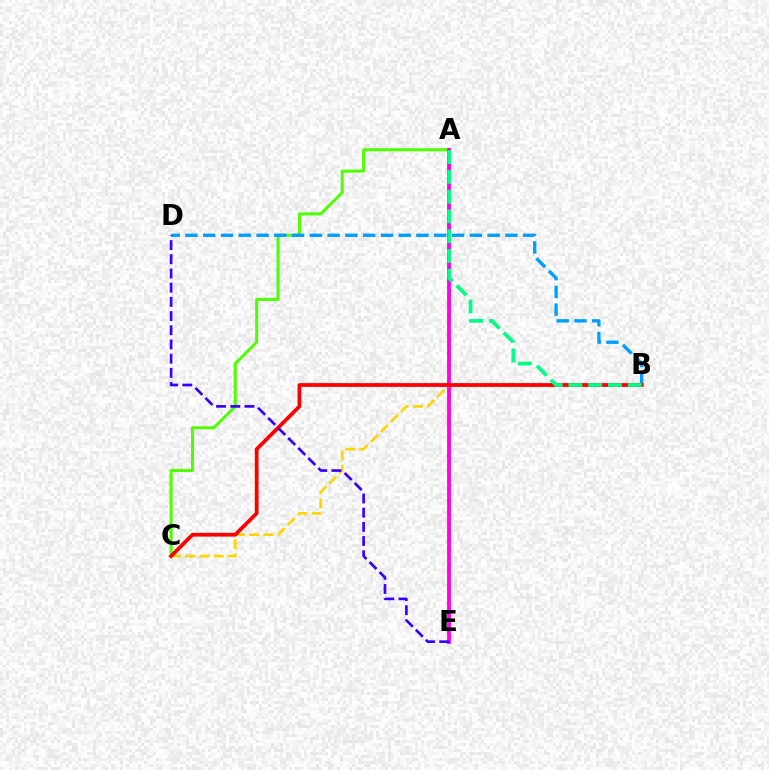{('A', 'C'): [{'color': '#4fff00', 'line_style': 'solid', 'thickness': 2.17}], ('A', 'E'): [{'color': '#ff00ed', 'line_style': 'solid', 'thickness': 2.77}], ('B', 'D'): [{'color': '#009eff', 'line_style': 'dashed', 'thickness': 2.41}], ('B', 'C'): [{'color': '#ffd500', 'line_style': 'dashed', 'thickness': 1.93}, {'color': '#ff0000', 'line_style': 'solid', 'thickness': 2.71}], ('D', 'E'): [{'color': '#3700ff', 'line_style': 'dashed', 'thickness': 1.93}], ('A', 'B'): [{'color': '#00ff86', 'line_style': 'dashed', 'thickness': 2.69}]}